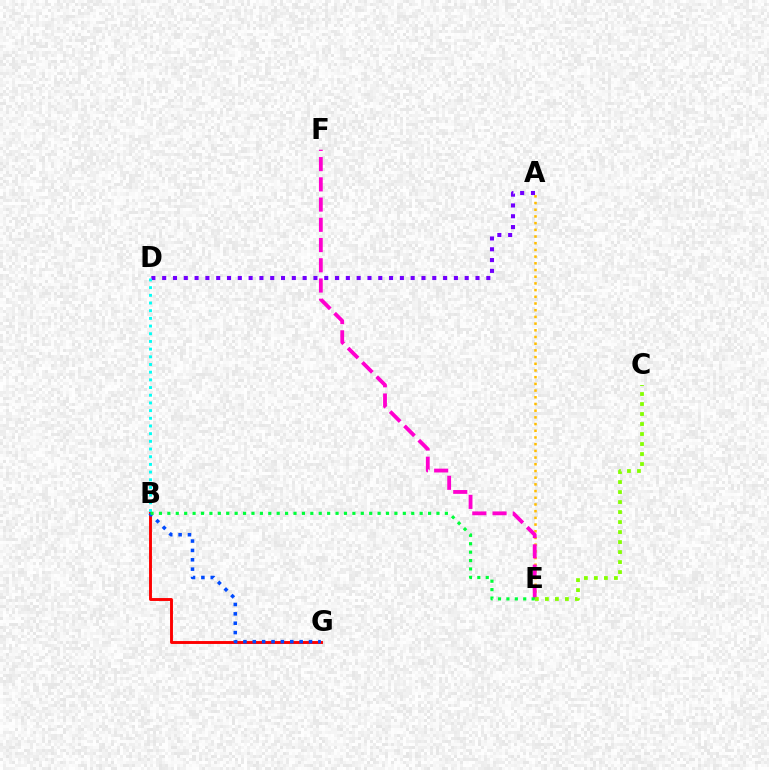{('A', 'E'): [{'color': '#ffbd00', 'line_style': 'dotted', 'thickness': 1.82}], ('B', 'G'): [{'color': '#ff0000', 'line_style': 'solid', 'thickness': 2.09}, {'color': '#004bff', 'line_style': 'dotted', 'thickness': 2.55}], ('E', 'F'): [{'color': '#ff00cf', 'line_style': 'dashed', 'thickness': 2.75}], ('C', 'E'): [{'color': '#84ff00', 'line_style': 'dotted', 'thickness': 2.72}], ('A', 'D'): [{'color': '#7200ff', 'line_style': 'dotted', 'thickness': 2.94}], ('B', 'D'): [{'color': '#00fff6', 'line_style': 'dotted', 'thickness': 2.09}], ('B', 'E'): [{'color': '#00ff39', 'line_style': 'dotted', 'thickness': 2.28}]}